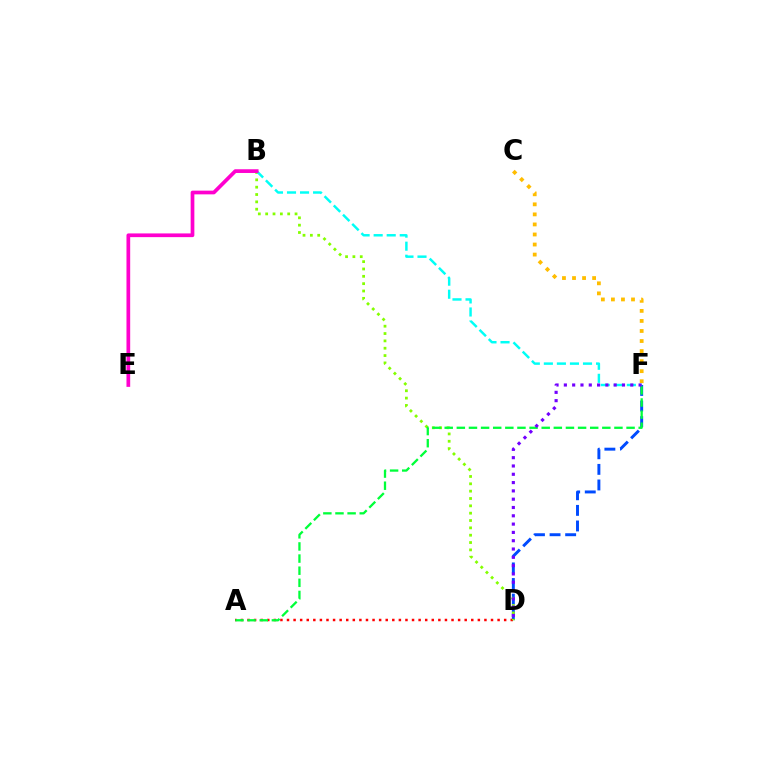{('C', 'F'): [{'color': '#ffbd00', 'line_style': 'dotted', 'thickness': 2.73}], ('D', 'F'): [{'color': '#004bff', 'line_style': 'dashed', 'thickness': 2.12}, {'color': '#7200ff', 'line_style': 'dotted', 'thickness': 2.26}], ('A', 'D'): [{'color': '#ff0000', 'line_style': 'dotted', 'thickness': 1.79}], ('B', 'D'): [{'color': '#84ff00', 'line_style': 'dotted', 'thickness': 1.99}], ('B', 'F'): [{'color': '#00fff6', 'line_style': 'dashed', 'thickness': 1.77}], ('B', 'E'): [{'color': '#ff00cf', 'line_style': 'solid', 'thickness': 2.67}], ('A', 'F'): [{'color': '#00ff39', 'line_style': 'dashed', 'thickness': 1.65}]}